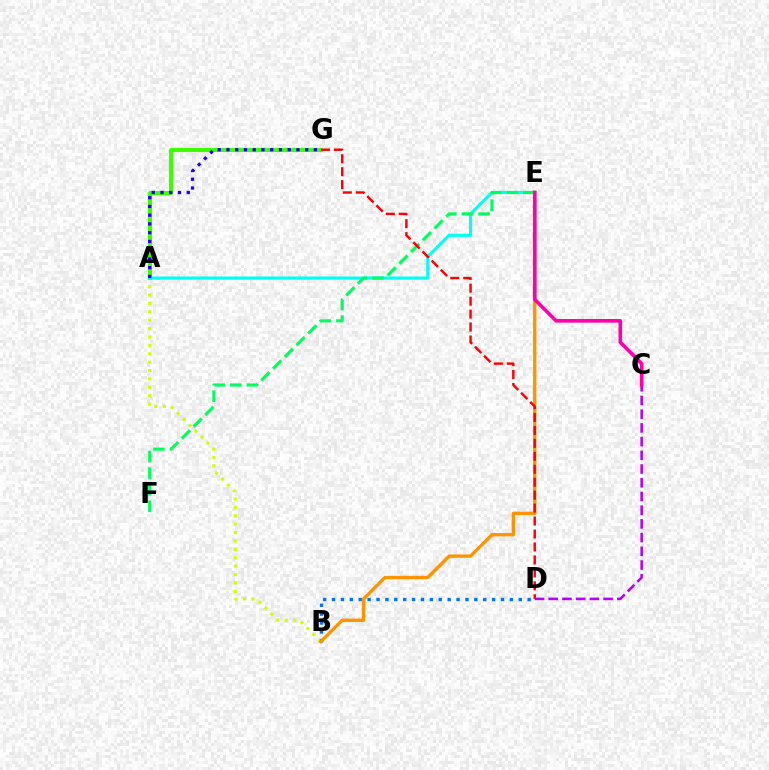{('A', 'B'): [{'color': '#d1ff00', 'line_style': 'dotted', 'thickness': 2.28}], ('A', 'G'): [{'color': '#3dff00', 'line_style': 'solid', 'thickness': 2.94}, {'color': '#2500ff', 'line_style': 'dotted', 'thickness': 2.38}], ('A', 'E'): [{'color': '#00fff6', 'line_style': 'solid', 'thickness': 2.25}], ('B', 'D'): [{'color': '#0074ff', 'line_style': 'dotted', 'thickness': 2.42}], ('B', 'E'): [{'color': '#ff9400', 'line_style': 'solid', 'thickness': 2.41}], ('E', 'F'): [{'color': '#00ff5c', 'line_style': 'dashed', 'thickness': 2.25}], ('C', 'D'): [{'color': '#b900ff', 'line_style': 'dashed', 'thickness': 1.86}], ('D', 'G'): [{'color': '#ff0000', 'line_style': 'dashed', 'thickness': 1.76}], ('C', 'E'): [{'color': '#ff00ac', 'line_style': 'solid', 'thickness': 2.6}]}